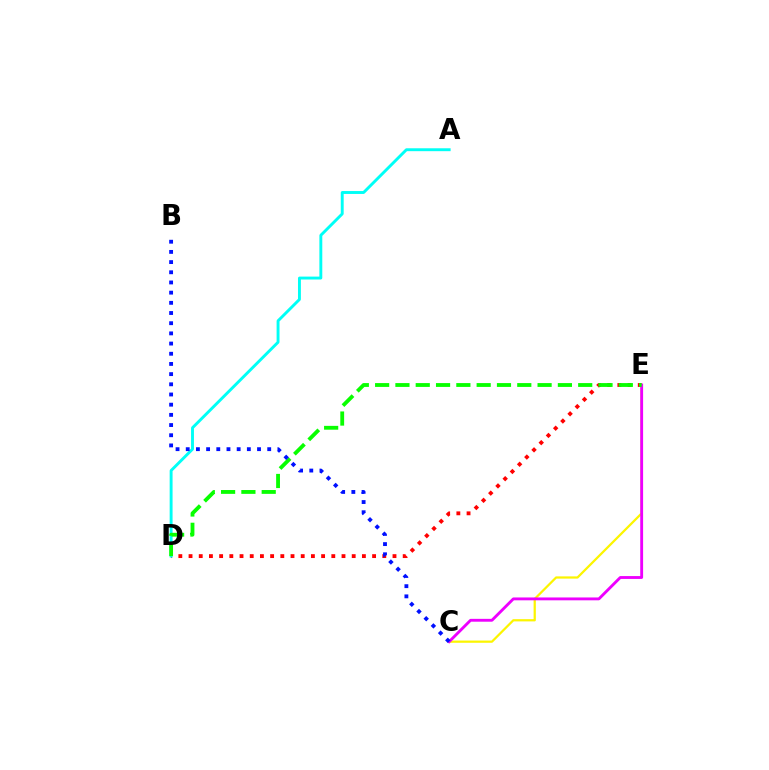{('C', 'E'): [{'color': '#fcf500', 'line_style': 'solid', 'thickness': 1.61}, {'color': '#ee00ff', 'line_style': 'solid', 'thickness': 2.06}], ('D', 'E'): [{'color': '#ff0000', 'line_style': 'dotted', 'thickness': 2.77}, {'color': '#08ff00', 'line_style': 'dashed', 'thickness': 2.76}], ('A', 'D'): [{'color': '#00fff6', 'line_style': 'solid', 'thickness': 2.09}], ('B', 'C'): [{'color': '#0010ff', 'line_style': 'dotted', 'thickness': 2.77}]}